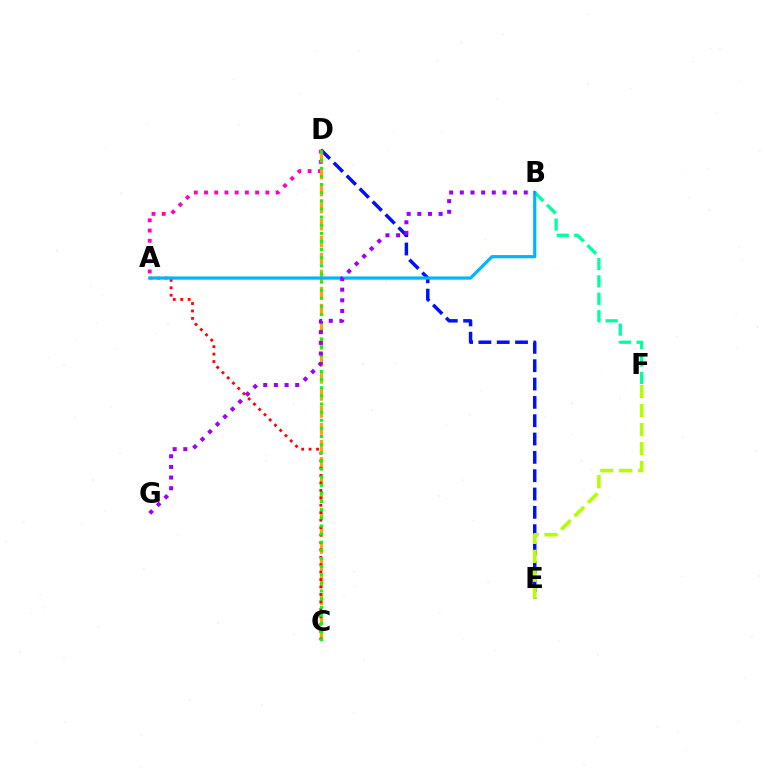{('D', 'E'): [{'color': '#0010ff', 'line_style': 'dashed', 'thickness': 2.49}], ('B', 'F'): [{'color': '#00ff9d', 'line_style': 'dashed', 'thickness': 2.37}], ('A', 'D'): [{'color': '#ff00bd', 'line_style': 'dotted', 'thickness': 2.78}], ('E', 'F'): [{'color': '#b3ff00', 'line_style': 'dashed', 'thickness': 2.58}], ('C', 'D'): [{'color': '#ffa500', 'line_style': 'dashed', 'thickness': 2.31}, {'color': '#08ff00', 'line_style': 'dotted', 'thickness': 2.21}], ('A', 'C'): [{'color': '#ff0000', 'line_style': 'dotted', 'thickness': 2.02}], ('A', 'B'): [{'color': '#00b5ff', 'line_style': 'solid', 'thickness': 2.3}], ('B', 'G'): [{'color': '#9b00ff', 'line_style': 'dotted', 'thickness': 2.89}]}